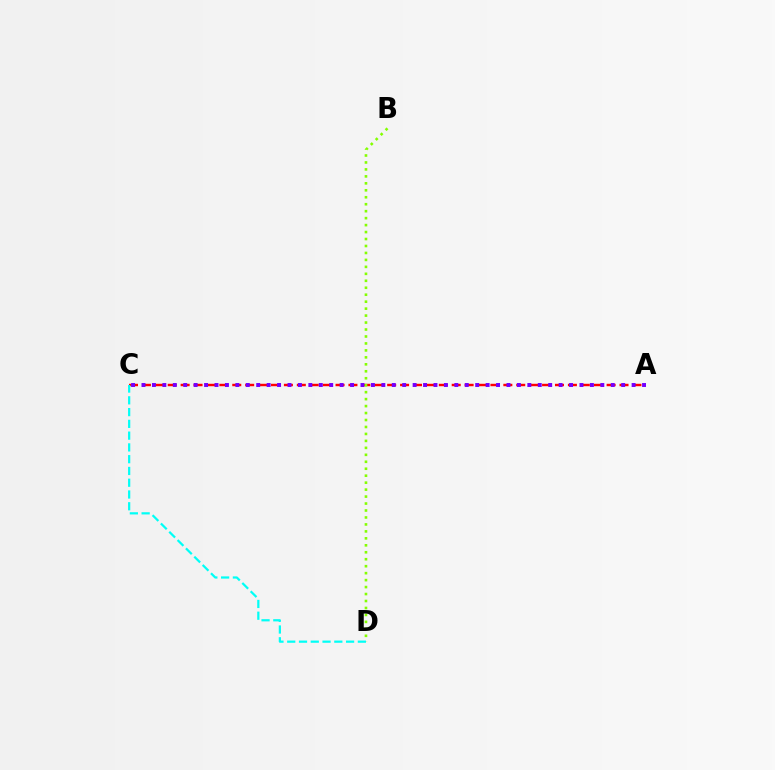{('A', 'C'): [{'color': '#ff0000', 'line_style': 'dashed', 'thickness': 1.75}, {'color': '#7200ff', 'line_style': 'dotted', 'thickness': 2.83}], ('B', 'D'): [{'color': '#84ff00', 'line_style': 'dotted', 'thickness': 1.89}], ('C', 'D'): [{'color': '#00fff6', 'line_style': 'dashed', 'thickness': 1.6}]}